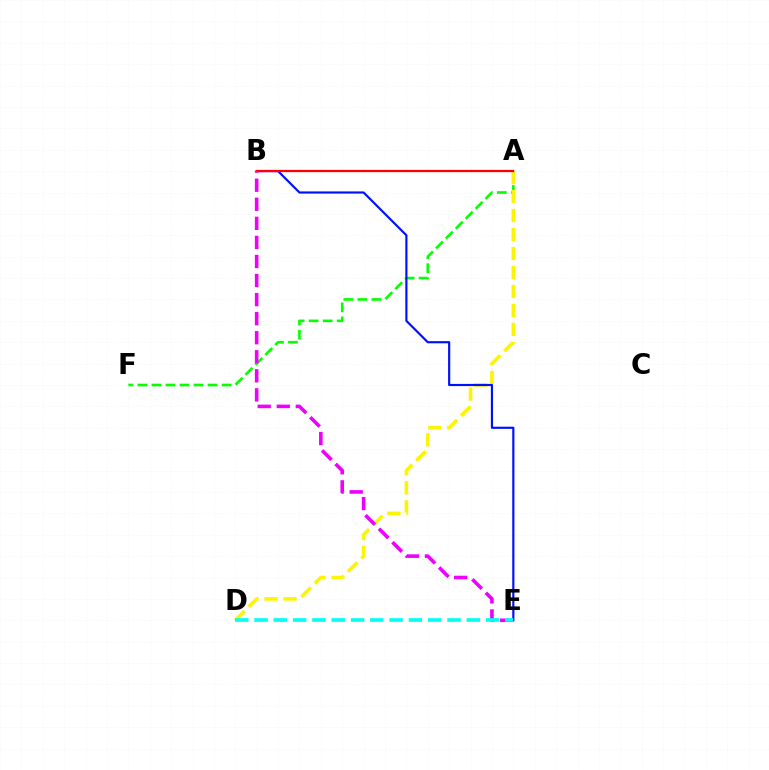{('A', 'F'): [{'color': '#08ff00', 'line_style': 'dashed', 'thickness': 1.9}], ('A', 'D'): [{'color': '#fcf500', 'line_style': 'dashed', 'thickness': 2.58}], ('B', 'E'): [{'color': '#0010ff', 'line_style': 'solid', 'thickness': 1.56}, {'color': '#ee00ff', 'line_style': 'dashed', 'thickness': 2.59}], ('A', 'B'): [{'color': '#ff0000', 'line_style': 'solid', 'thickness': 1.63}], ('D', 'E'): [{'color': '#00fff6', 'line_style': 'dashed', 'thickness': 2.62}]}